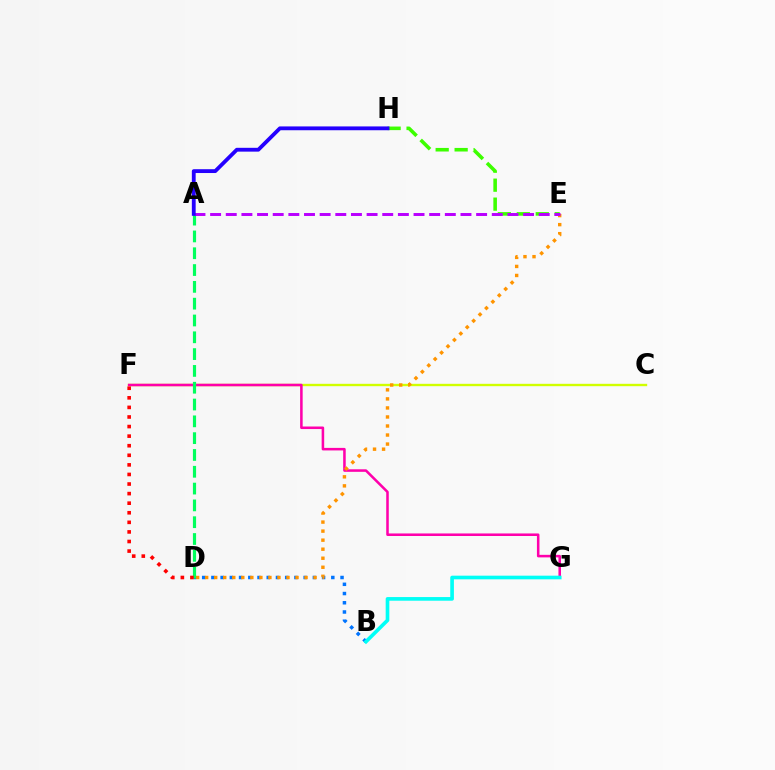{('C', 'F'): [{'color': '#d1ff00', 'line_style': 'solid', 'thickness': 1.71}], ('E', 'H'): [{'color': '#3dff00', 'line_style': 'dashed', 'thickness': 2.58}], ('B', 'D'): [{'color': '#0074ff', 'line_style': 'dotted', 'thickness': 2.51}], ('F', 'G'): [{'color': '#ff00ac', 'line_style': 'solid', 'thickness': 1.83}], ('D', 'E'): [{'color': '#ff9400', 'line_style': 'dotted', 'thickness': 2.45}], ('A', 'D'): [{'color': '#00ff5c', 'line_style': 'dashed', 'thickness': 2.28}], ('A', 'E'): [{'color': '#b900ff', 'line_style': 'dashed', 'thickness': 2.13}], ('B', 'G'): [{'color': '#00fff6', 'line_style': 'solid', 'thickness': 2.63}], ('D', 'F'): [{'color': '#ff0000', 'line_style': 'dotted', 'thickness': 2.6}], ('A', 'H'): [{'color': '#2500ff', 'line_style': 'solid', 'thickness': 2.75}]}